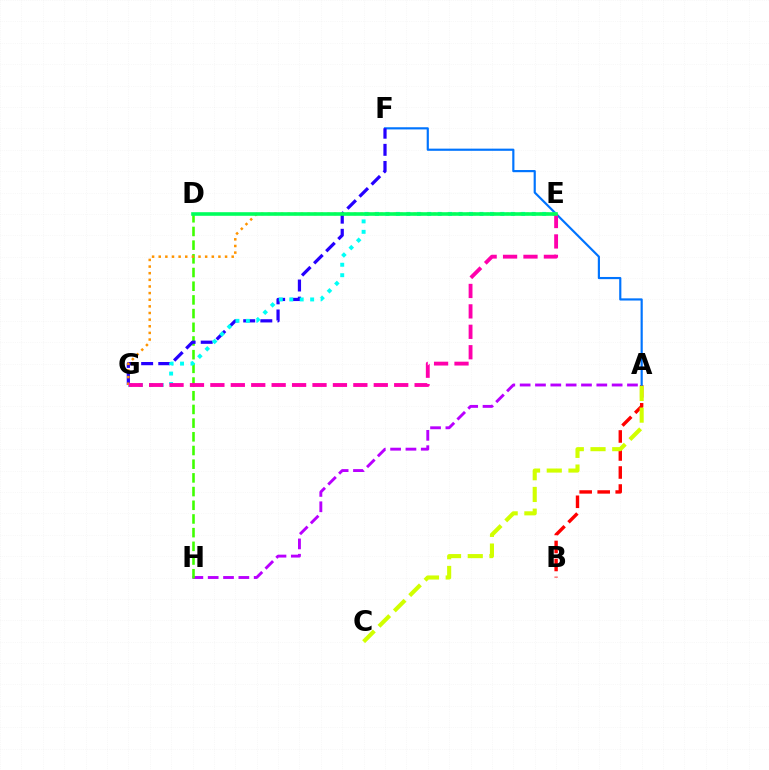{('A', 'B'): [{'color': '#ff0000', 'line_style': 'dashed', 'thickness': 2.45}], ('A', 'H'): [{'color': '#b900ff', 'line_style': 'dashed', 'thickness': 2.08}], ('A', 'F'): [{'color': '#0074ff', 'line_style': 'solid', 'thickness': 1.57}], ('D', 'H'): [{'color': '#3dff00', 'line_style': 'dashed', 'thickness': 1.86}], ('F', 'G'): [{'color': '#2500ff', 'line_style': 'dashed', 'thickness': 2.32}], ('E', 'G'): [{'color': '#00fff6', 'line_style': 'dotted', 'thickness': 2.84}, {'color': '#ff9400', 'line_style': 'dotted', 'thickness': 1.8}, {'color': '#ff00ac', 'line_style': 'dashed', 'thickness': 2.77}], ('A', 'C'): [{'color': '#d1ff00', 'line_style': 'dashed', 'thickness': 2.95}], ('D', 'E'): [{'color': '#00ff5c', 'line_style': 'solid', 'thickness': 2.59}]}